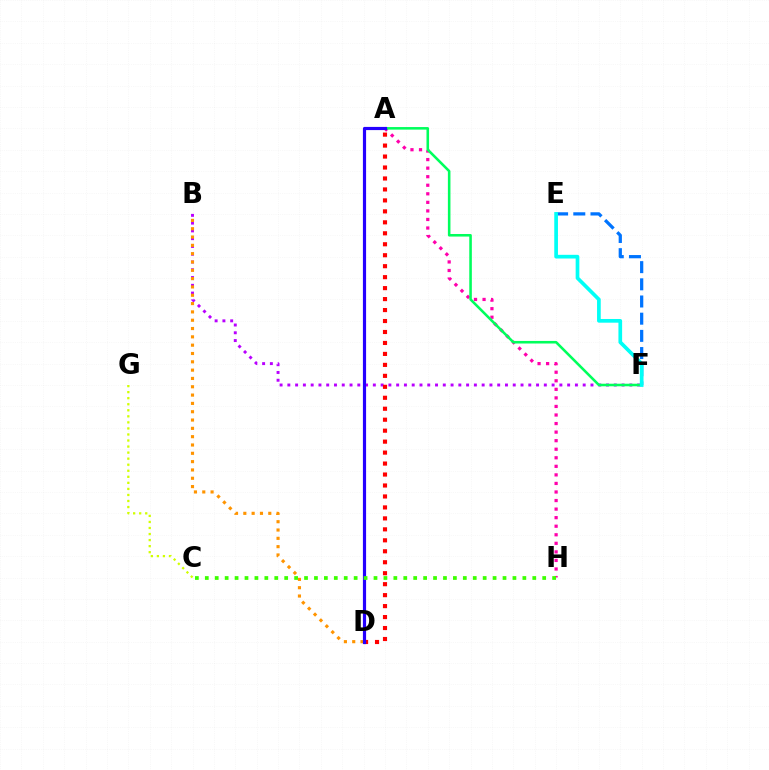{('B', 'F'): [{'color': '#b900ff', 'line_style': 'dotted', 'thickness': 2.11}], ('E', 'F'): [{'color': '#0074ff', 'line_style': 'dashed', 'thickness': 2.33}, {'color': '#00fff6', 'line_style': 'solid', 'thickness': 2.66}], ('A', 'H'): [{'color': '#ff00ac', 'line_style': 'dotted', 'thickness': 2.32}], ('A', 'F'): [{'color': '#00ff5c', 'line_style': 'solid', 'thickness': 1.85}], ('A', 'D'): [{'color': '#ff0000', 'line_style': 'dotted', 'thickness': 2.98}, {'color': '#2500ff', 'line_style': 'solid', 'thickness': 2.29}], ('B', 'D'): [{'color': '#ff9400', 'line_style': 'dotted', 'thickness': 2.26}], ('C', 'G'): [{'color': '#d1ff00', 'line_style': 'dotted', 'thickness': 1.64}], ('C', 'H'): [{'color': '#3dff00', 'line_style': 'dotted', 'thickness': 2.7}]}